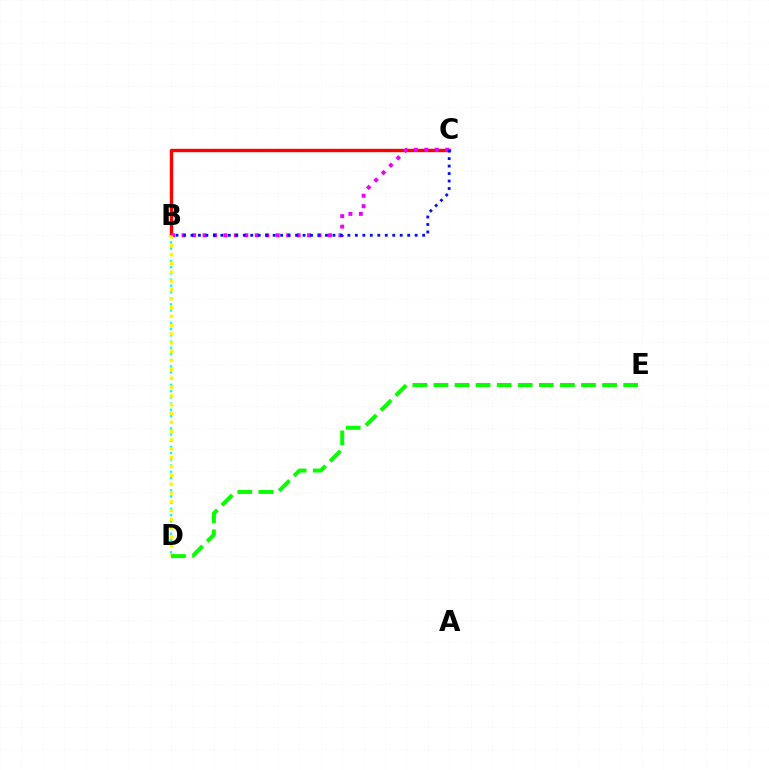{('B', 'C'): [{'color': '#ff0000', 'line_style': 'solid', 'thickness': 2.44}, {'color': '#ee00ff', 'line_style': 'dotted', 'thickness': 2.84}, {'color': '#0010ff', 'line_style': 'dotted', 'thickness': 2.03}], ('B', 'D'): [{'color': '#00fff6', 'line_style': 'dotted', 'thickness': 1.68}, {'color': '#fcf500', 'line_style': 'dotted', 'thickness': 2.4}], ('D', 'E'): [{'color': '#08ff00', 'line_style': 'dashed', 'thickness': 2.86}]}